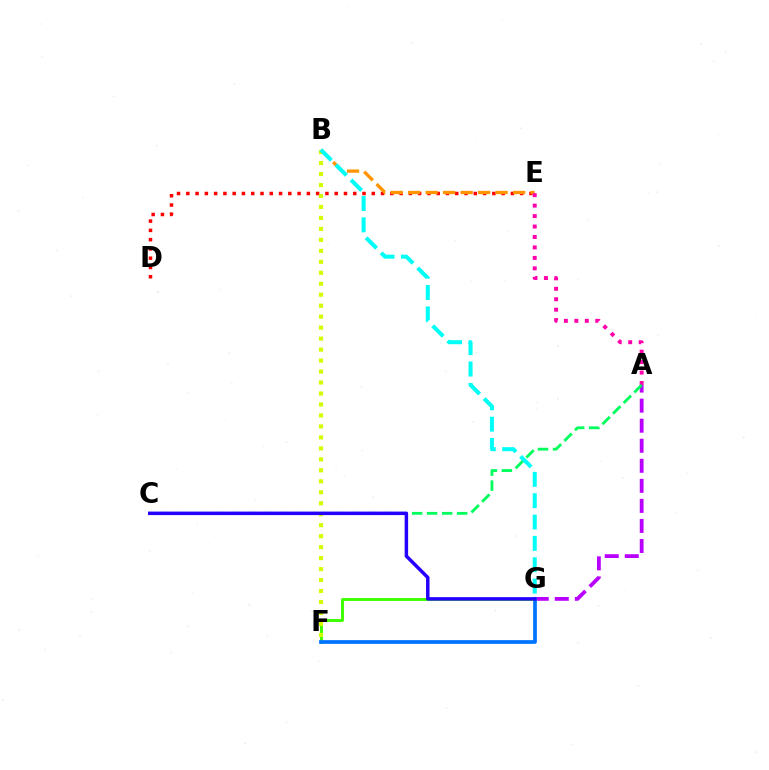{('A', 'G'): [{'color': '#b900ff', 'line_style': 'dashed', 'thickness': 2.72}], ('F', 'G'): [{'color': '#3dff00', 'line_style': 'solid', 'thickness': 2.09}, {'color': '#0074ff', 'line_style': 'solid', 'thickness': 2.69}], ('D', 'E'): [{'color': '#ff0000', 'line_style': 'dotted', 'thickness': 2.52}], ('B', 'F'): [{'color': '#d1ff00', 'line_style': 'dotted', 'thickness': 2.98}], ('B', 'E'): [{'color': '#ff9400', 'line_style': 'dashed', 'thickness': 2.38}], ('A', 'E'): [{'color': '#ff00ac', 'line_style': 'dotted', 'thickness': 2.84}], ('A', 'C'): [{'color': '#00ff5c', 'line_style': 'dashed', 'thickness': 2.04}], ('C', 'G'): [{'color': '#2500ff', 'line_style': 'solid', 'thickness': 2.51}], ('B', 'G'): [{'color': '#00fff6', 'line_style': 'dashed', 'thickness': 2.9}]}